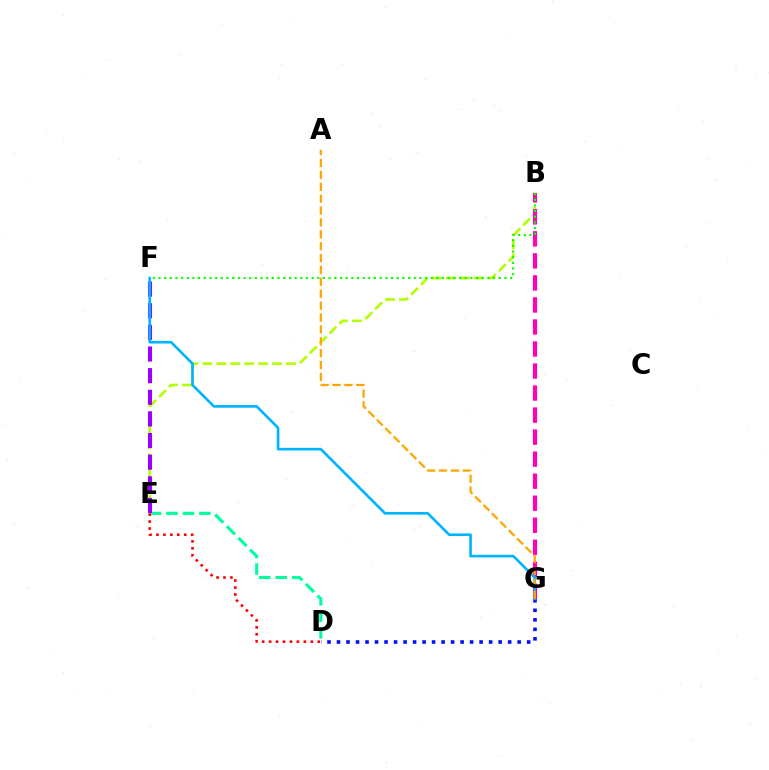{('D', 'E'): [{'color': '#00ff9d', 'line_style': 'dashed', 'thickness': 2.24}, {'color': '#ff0000', 'line_style': 'dotted', 'thickness': 1.89}], ('D', 'G'): [{'color': '#0010ff', 'line_style': 'dotted', 'thickness': 2.58}], ('B', 'E'): [{'color': '#b3ff00', 'line_style': 'dashed', 'thickness': 1.9}], ('B', 'G'): [{'color': '#ff00bd', 'line_style': 'dashed', 'thickness': 2.99}], ('E', 'F'): [{'color': '#9b00ff', 'line_style': 'dashed', 'thickness': 2.94}], ('B', 'F'): [{'color': '#08ff00', 'line_style': 'dotted', 'thickness': 1.54}], ('F', 'G'): [{'color': '#00b5ff', 'line_style': 'solid', 'thickness': 1.91}], ('A', 'G'): [{'color': '#ffa500', 'line_style': 'dashed', 'thickness': 1.61}]}